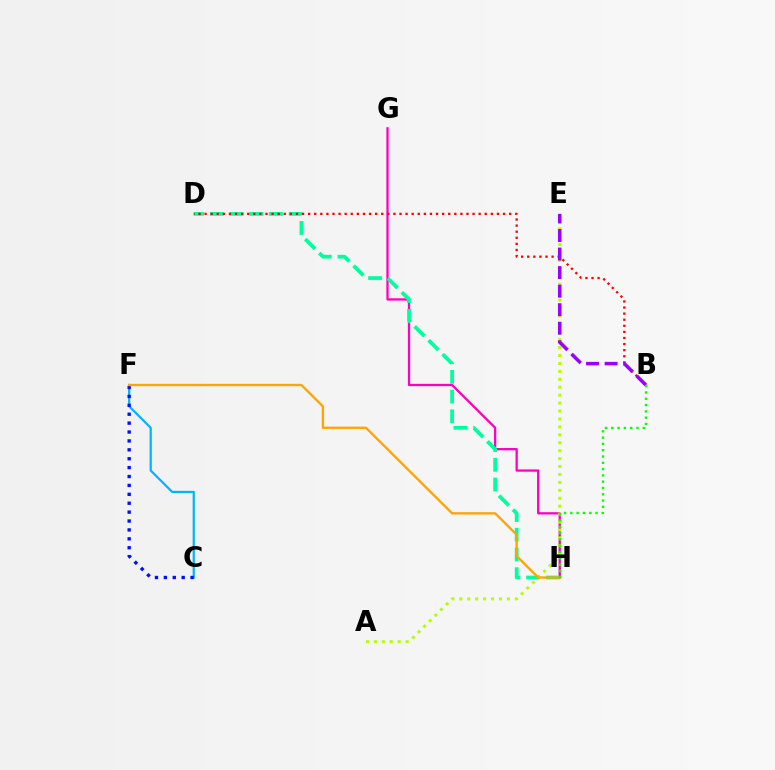{('G', 'H'): [{'color': '#ff00bd', 'line_style': 'solid', 'thickness': 1.64}], ('D', 'H'): [{'color': '#00ff9d', 'line_style': 'dashed', 'thickness': 2.68}], ('C', 'F'): [{'color': '#00b5ff', 'line_style': 'solid', 'thickness': 1.6}, {'color': '#0010ff', 'line_style': 'dotted', 'thickness': 2.42}], ('A', 'E'): [{'color': '#b3ff00', 'line_style': 'dotted', 'thickness': 2.15}], ('B', 'D'): [{'color': '#ff0000', 'line_style': 'dotted', 'thickness': 1.65}], ('B', 'E'): [{'color': '#9b00ff', 'line_style': 'dashed', 'thickness': 2.52}], ('F', 'H'): [{'color': '#ffa500', 'line_style': 'solid', 'thickness': 1.68}], ('B', 'H'): [{'color': '#08ff00', 'line_style': 'dotted', 'thickness': 1.71}]}